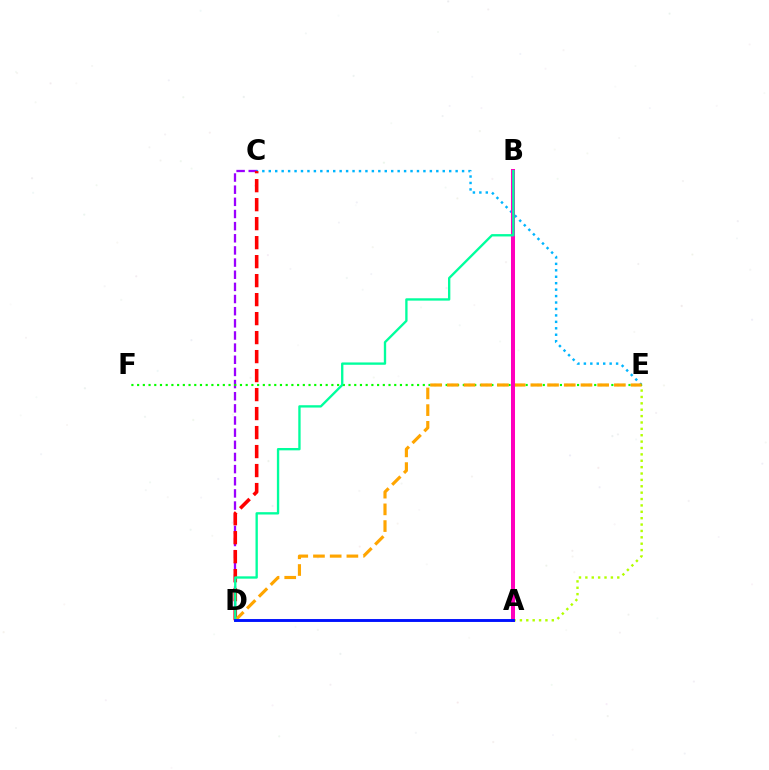{('C', 'D'): [{'color': '#9b00ff', 'line_style': 'dashed', 'thickness': 1.65}, {'color': '#ff0000', 'line_style': 'dashed', 'thickness': 2.58}], ('C', 'E'): [{'color': '#00b5ff', 'line_style': 'dotted', 'thickness': 1.75}], ('A', 'E'): [{'color': '#b3ff00', 'line_style': 'dotted', 'thickness': 1.73}], ('E', 'F'): [{'color': '#08ff00', 'line_style': 'dotted', 'thickness': 1.55}], ('D', 'E'): [{'color': '#ffa500', 'line_style': 'dashed', 'thickness': 2.27}], ('A', 'B'): [{'color': '#ff00bd', 'line_style': 'solid', 'thickness': 2.89}], ('B', 'D'): [{'color': '#00ff9d', 'line_style': 'solid', 'thickness': 1.69}], ('A', 'D'): [{'color': '#0010ff', 'line_style': 'solid', 'thickness': 2.09}]}